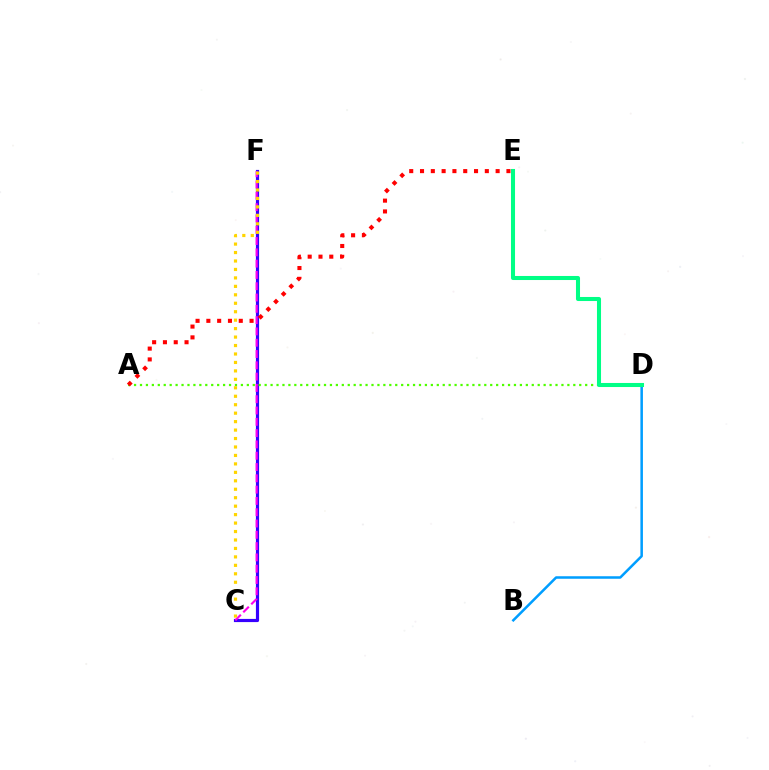{('B', 'D'): [{'color': '#009eff', 'line_style': 'solid', 'thickness': 1.82}], ('C', 'F'): [{'color': '#3700ff', 'line_style': 'solid', 'thickness': 2.28}, {'color': '#ff00ed', 'line_style': 'dashed', 'thickness': 1.53}, {'color': '#ffd500', 'line_style': 'dotted', 'thickness': 2.3}], ('A', 'D'): [{'color': '#4fff00', 'line_style': 'dotted', 'thickness': 1.61}], ('D', 'E'): [{'color': '#00ff86', 'line_style': 'solid', 'thickness': 2.92}], ('A', 'E'): [{'color': '#ff0000', 'line_style': 'dotted', 'thickness': 2.93}]}